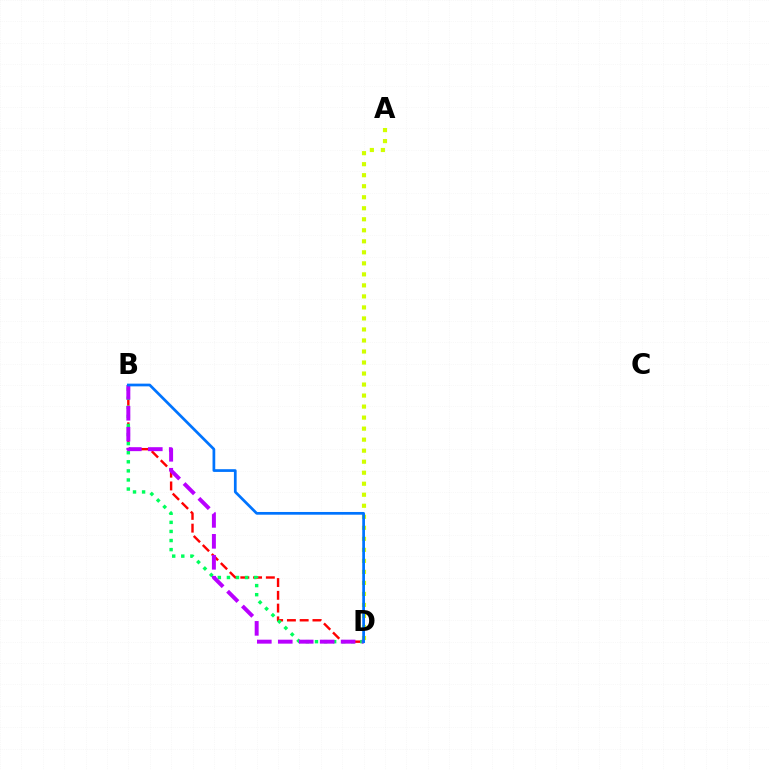{('A', 'D'): [{'color': '#d1ff00', 'line_style': 'dotted', 'thickness': 2.99}], ('B', 'D'): [{'color': '#ff0000', 'line_style': 'dashed', 'thickness': 1.73}, {'color': '#00ff5c', 'line_style': 'dotted', 'thickness': 2.47}, {'color': '#b900ff', 'line_style': 'dashed', 'thickness': 2.85}, {'color': '#0074ff', 'line_style': 'solid', 'thickness': 1.96}]}